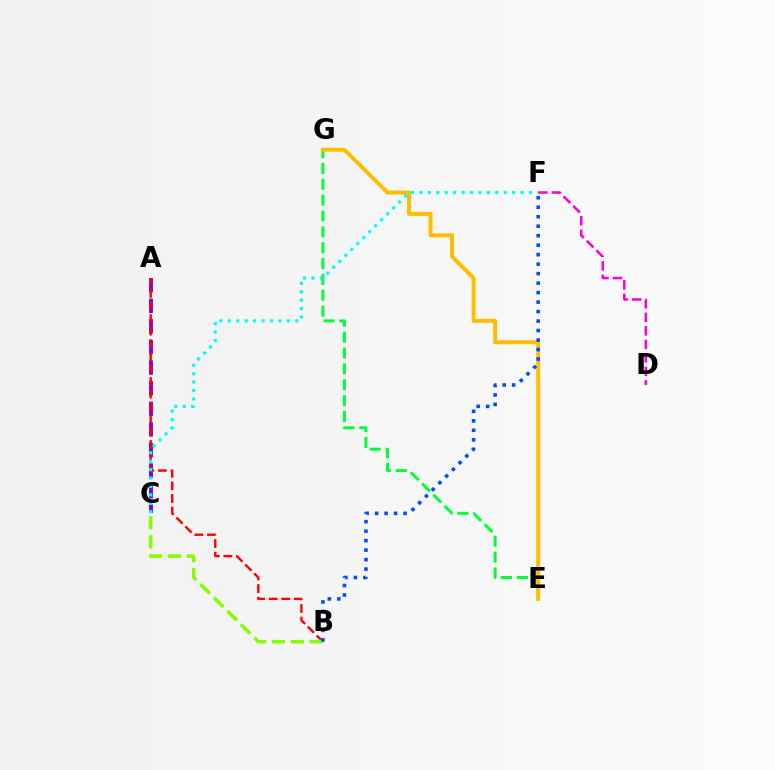{('A', 'C'): [{'color': '#7200ff', 'line_style': 'dashed', 'thickness': 2.8}], ('A', 'B'): [{'color': '#ff0000', 'line_style': 'dashed', 'thickness': 1.71}], ('D', 'F'): [{'color': '#ff00cf', 'line_style': 'dashed', 'thickness': 1.84}], ('E', 'G'): [{'color': '#00ff39', 'line_style': 'dashed', 'thickness': 2.15}, {'color': '#ffbd00', 'line_style': 'solid', 'thickness': 2.86}], ('B', 'C'): [{'color': '#84ff00', 'line_style': 'dashed', 'thickness': 2.58}], ('B', 'F'): [{'color': '#004bff', 'line_style': 'dotted', 'thickness': 2.58}], ('C', 'F'): [{'color': '#00fff6', 'line_style': 'dotted', 'thickness': 2.29}]}